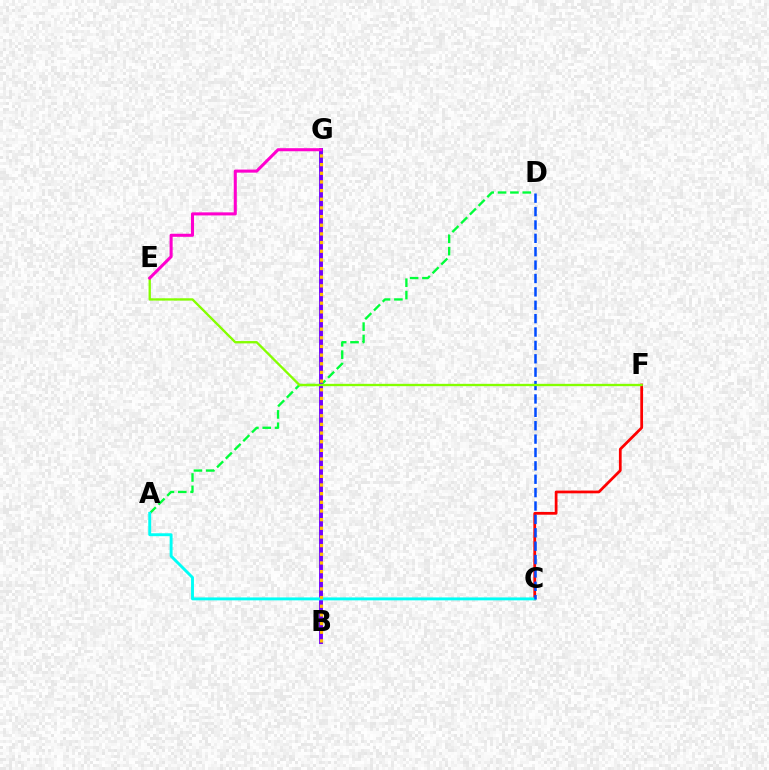{('A', 'D'): [{'color': '#00ff39', 'line_style': 'dashed', 'thickness': 1.68}], ('C', 'F'): [{'color': '#ff0000', 'line_style': 'solid', 'thickness': 1.98}], ('B', 'G'): [{'color': '#7200ff', 'line_style': 'solid', 'thickness': 2.81}, {'color': '#ffbd00', 'line_style': 'dotted', 'thickness': 2.35}], ('A', 'C'): [{'color': '#00fff6', 'line_style': 'solid', 'thickness': 2.1}], ('C', 'D'): [{'color': '#004bff', 'line_style': 'dashed', 'thickness': 1.82}], ('E', 'F'): [{'color': '#84ff00', 'line_style': 'solid', 'thickness': 1.68}], ('E', 'G'): [{'color': '#ff00cf', 'line_style': 'solid', 'thickness': 2.2}]}